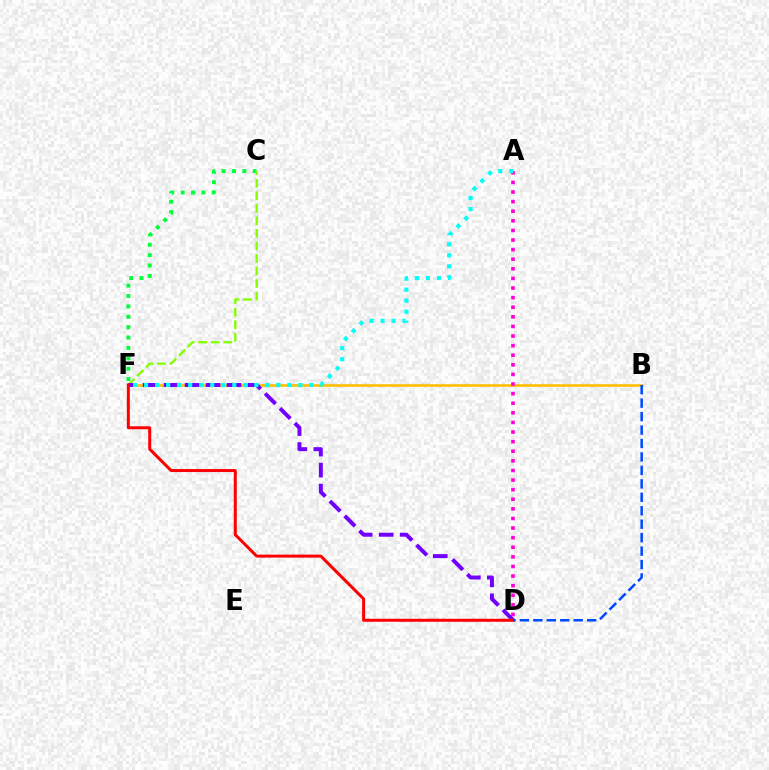{('B', 'F'): [{'color': '#ffbd00', 'line_style': 'solid', 'thickness': 1.88}], ('C', 'F'): [{'color': '#00ff39', 'line_style': 'dotted', 'thickness': 2.82}, {'color': '#84ff00', 'line_style': 'dashed', 'thickness': 1.7}], ('A', 'D'): [{'color': '#ff00cf', 'line_style': 'dotted', 'thickness': 2.61}], ('D', 'F'): [{'color': '#7200ff', 'line_style': 'dashed', 'thickness': 2.85}, {'color': '#ff0000', 'line_style': 'solid', 'thickness': 2.15}], ('A', 'F'): [{'color': '#00fff6', 'line_style': 'dotted', 'thickness': 2.99}], ('B', 'D'): [{'color': '#004bff', 'line_style': 'dashed', 'thickness': 1.83}]}